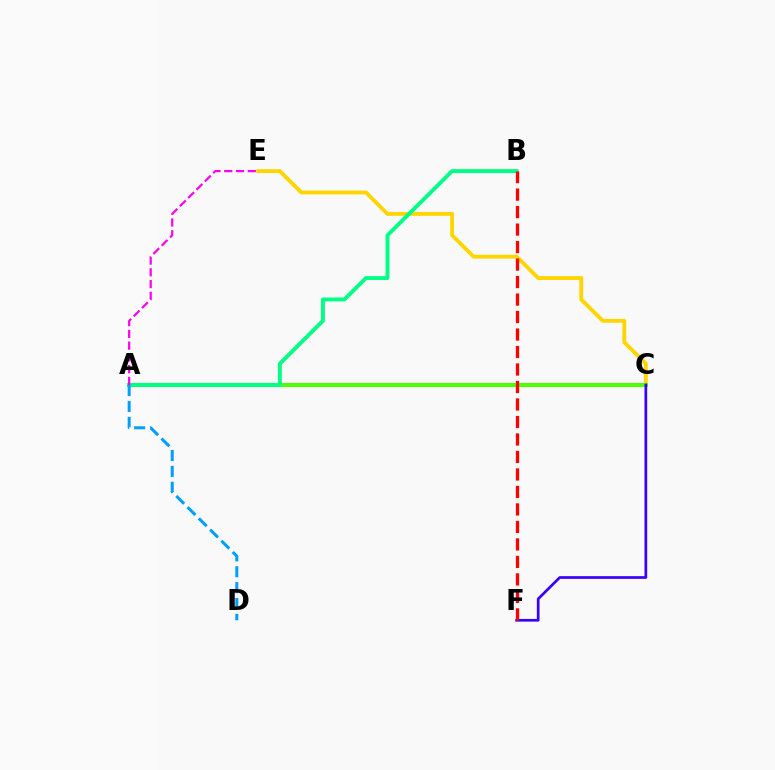{('C', 'E'): [{'color': '#ffd500', 'line_style': 'solid', 'thickness': 2.78}], ('A', 'C'): [{'color': '#4fff00', 'line_style': 'solid', 'thickness': 2.91}], ('A', 'B'): [{'color': '#00ff86', 'line_style': 'solid', 'thickness': 2.82}], ('A', 'E'): [{'color': '#ff00ed', 'line_style': 'dashed', 'thickness': 1.6}], ('A', 'D'): [{'color': '#009eff', 'line_style': 'dashed', 'thickness': 2.16}], ('C', 'F'): [{'color': '#3700ff', 'line_style': 'solid', 'thickness': 1.94}], ('B', 'F'): [{'color': '#ff0000', 'line_style': 'dashed', 'thickness': 2.38}]}